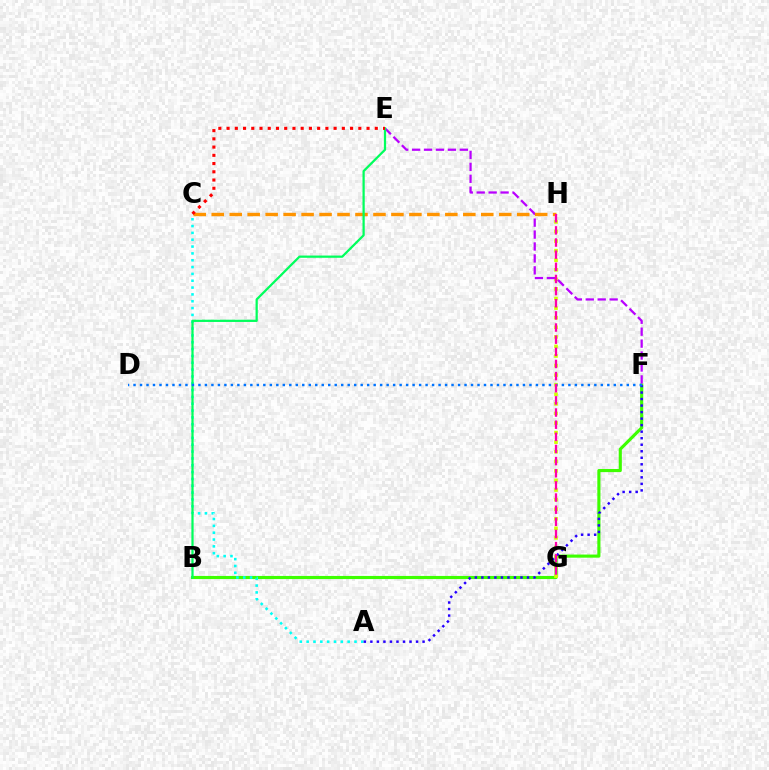{('B', 'F'): [{'color': '#3dff00', 'line_style': 'solid', 'thickness': 2.25}], ('G', 'H'): [{'color': '#d1ff00', 'line_style': 'dotted', 'thickness': 2.6}, {'color': '#ff00ac', 'line_style': 'dashed', 'thickness': 1.65}], ('E', 'F'): [{'color': '#b900ff', 'line_style': 'dashed', 'thickness': 1.62}], ('A', 'C'): [{'color': '#00fff6', 'line_style': 'dotted', 'thickness': 1.86}], ('A', 'F'): [{'color': '#2500ff', 'line_style': 'dotted', 'thickness': 1.77}], ('C', 'H'): [{'color': '#ff9400', 'line_style': 'dashed', 'thickness': 2.44}], ('B', 'E'): [{'color': '#00ff5c', 'line_style': 'solid', 'thickness': 1.61}], ('C', 'E'): [{'color': '#ff0000', 'line_style': 'dotted', 'thickness': 2.24}], ('D', 'F'): [{'color': '#0074ff', 'line_style': 'dotted', 'thickness': 1.76}]}